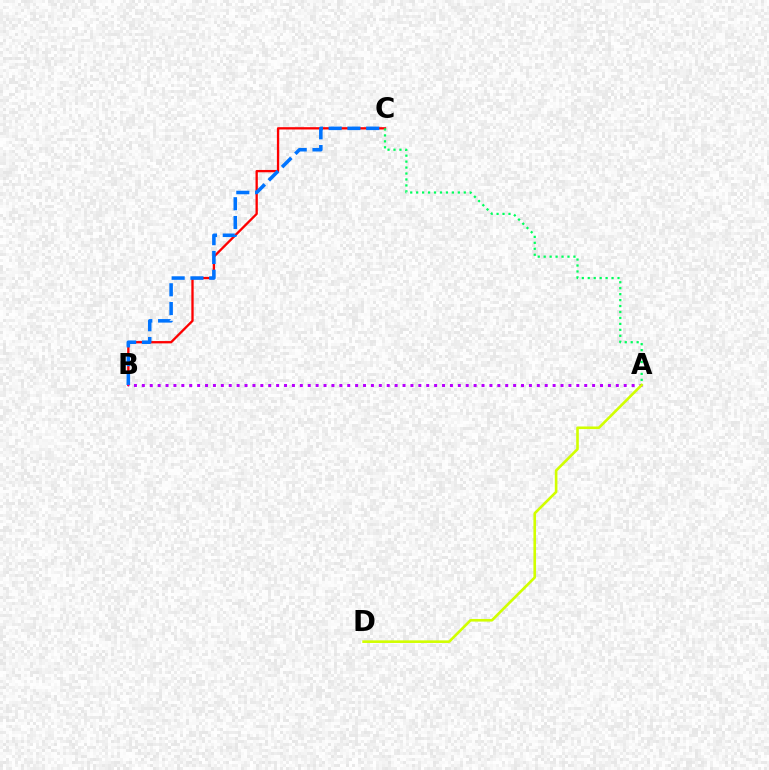{('B', 'C'): [{'color': '#ff0000', 'line_style': 'solid', 'thickness': 1.67}, {'color': '#0074ff', 'line_style': 'dashed', 'thickness': 2.55}], ('A', 'B'): [{'color': '#b900ff', 'line_style': 'dotted', 'thickness': 2.15}], ('A', 'C'): [{'color': '#00ff5c', 'line_style': 'dotted', 'thickness': 1.62}], ('A', 'D'): [{'color': '#d1ff00', 'line_style': 'solid', 'thickness': 1.89}]}